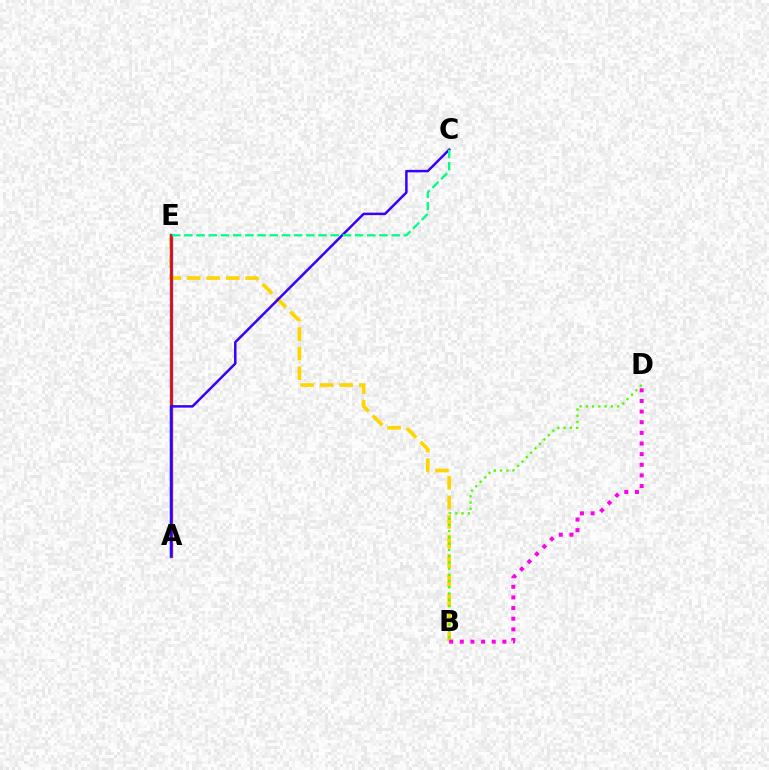{('B', 'E'): [{'color': '#ffd500', 'line_style': 'dashed', 'thickness': 2.65}], ('B', 'D'): [{'color': '#ff00ed', 'line_style': 'dotted', 'thickness': 2.89}, {'color': '#4fff00', 'line_style': 'dotted', 'thickness': 1.7}], ('A', 'E'): [{'color': '#009eff', 'line_style': 'solid', 'thickness': 2.49}, {'color': '#ff0000', 'line_style': 'solid', 'thickness': 1.86}], ('A', 'C'): [{'color': '#3700ff', 'line_style': 'solid', 'thickness': 1.8}], ('C', 'E'): [{'color': '#00ff86', 'line_style': 'dashed', 'thickness': 1.66}]}